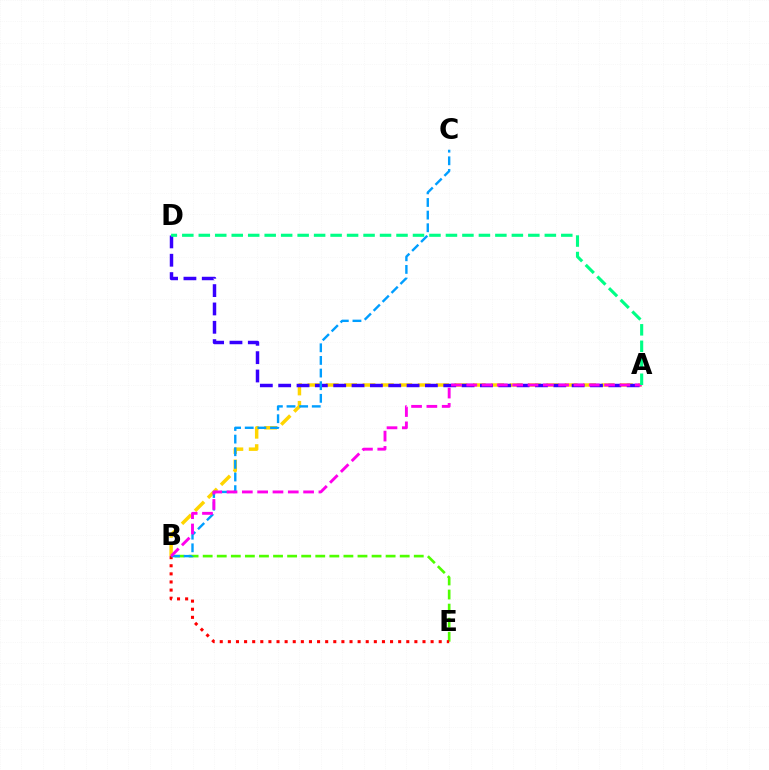{('B', 'E'): [{'color': '#4fff00', 'line_style': 'dashed', 'thickness': 1.91}, {'color': '#ff0000', 'line_style': 'dotted', 'thickness': 2.2}], ('A', 'B'): [{'color': '#ffd500', 'line_style': 'dashed', 'thickness': 2.5}, {'color': '#ff00ed', 'line_style': 'dashed', 'thickness': 2.08}], ('A', 'D'): [{'color': '#3700ff', 'line_style': 'dashed', 'thickness': 2.49}, {'color': '#00ff86', 'line_style': 'dashed', 'thickness': 2.24}], ('B', 'C'): [{'color': '#009eff', 'line_style': 'dashed', 'thickness': 1.72}]}